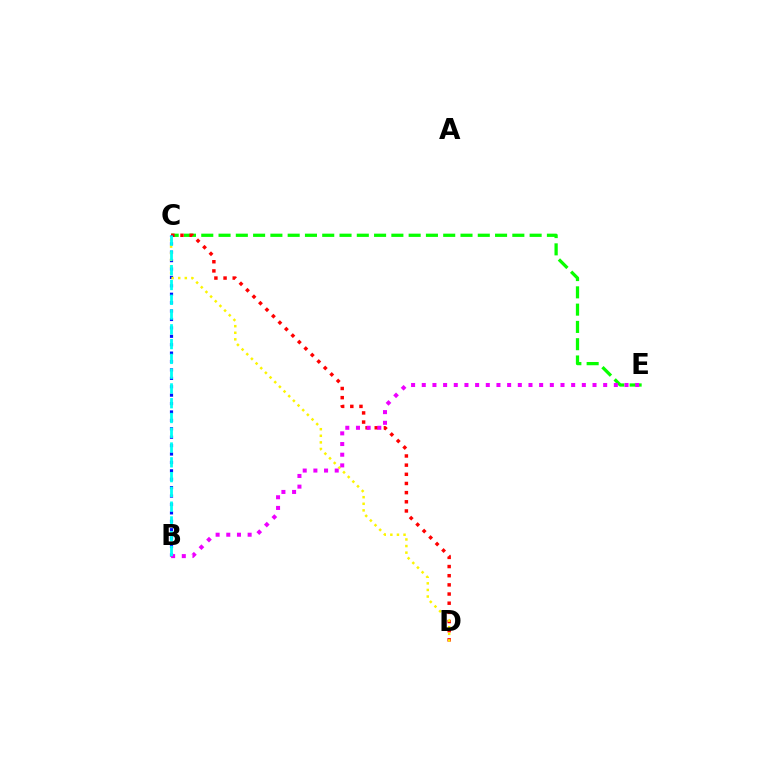{('C', 'E'): [{'color': '#08ff00', 'line_style': 'dashed', 'thickness': 2.35}], ('C', 'D'): [{'color': '#ff0000', 'line_style': 'dotted', 'thickness': 2.49}, {'color': '#fcf500', 'line_style': 'dotted', 'thickness': 1.79}], ('B', 'C'): [{'color': '#0010ff', 'line_style': 'dotted', 'thickness': 2.28}, {'color': '#00fff6', 'line_style': 'dashed', 'thickness': 2.01}], ('B', 'E'): [{'color': '#ee00ff', 'line_style': 'dotted', 'thickness': 2.9}]}